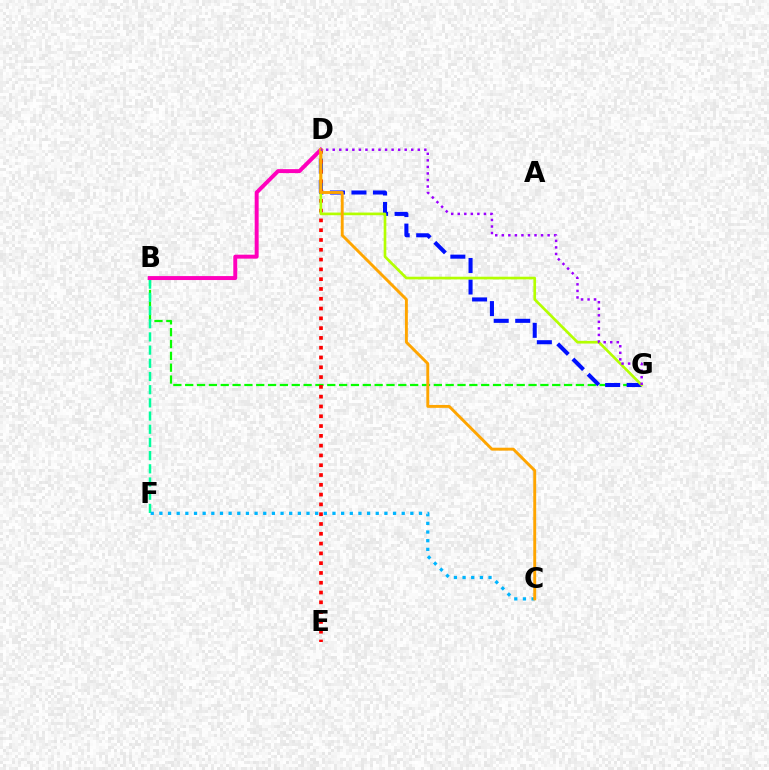{('B', 'G'): [{'color': '#08ff00', 'line_style': 'dashed', 'thickness': 1.61}], ('D', 'G'): [{'color': '#0010ff', 'line_style': 'dashed', 'thickness': 2.92}, {'color': '#b3ff00', 'line_style': 'solid', 'thickness': 1.92}, {'color': '#9b00ff', 'line_style': 'dotted', 'thickness': 1.78}], ('B', 'F'): [{'color': '#00ff9d', 'line_style': 'dashed', 'thickness': 1.79}], ('C', 'F'): [{'color': '#00b5ff', 'line_style': 'dotted', 'thickness': 2.35}], ('D', 'E'): [{'color': '#ff0000', 'line_style': 'dotted', 'thickness': 2.66}], ('B', 'D'): [{'color': '#ff00bd', 'line_style': 'solid', 'thickness': 2.85}], ('C', 'D'): [{'color': '#ffa500', 'line_style': 'solid', 'thickness': 2.09}]}